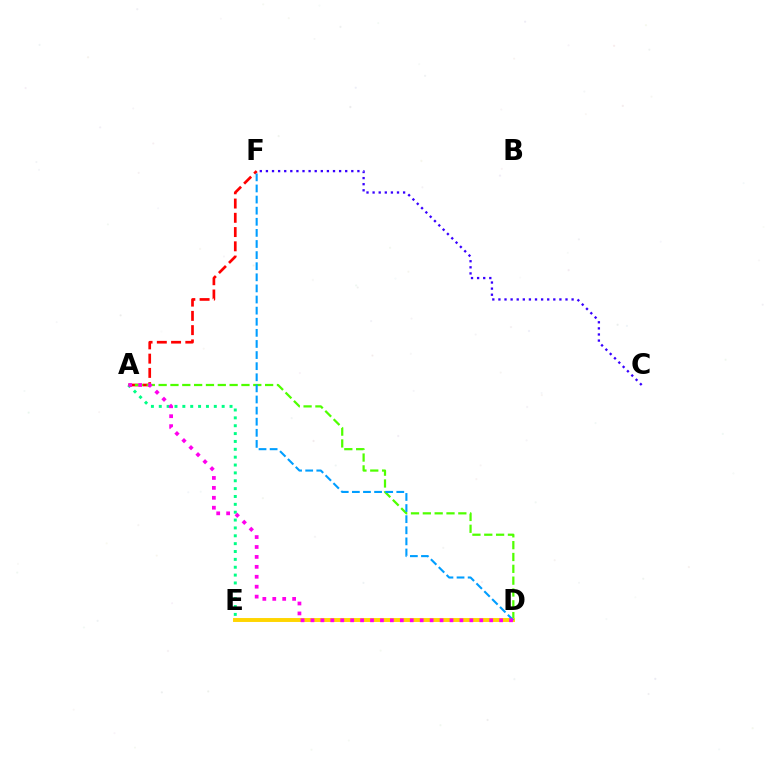{('A', 'F'): [{'color': '#ff0000', 'line_style': 'dashed', 'thickness': 1.94}], ('A', 'E'): [{'color': '#00ff86', 'line_style': 'dotted', 'thickness': 2.14}], ('A', 'D'): [{'color': '#4fff00', 'line_style': 'dashed', 'thickness': 1.61}, {'color': '#ff00ed', 'line_style': 'dotted', 'thickness': 2.7}], ('D', 'E'): [{'color': '#ffd500', 'line_style': 'solid', 'thickness': 2.82}], ('D', 'F'): [{'color': '#009eff', 'line_style': 'dashed', 'thickness': 1.51}], ('C', 'F'): [{'color': '#3700ff', 'line_style': 'dotted', 'thickness': 1.66}]}